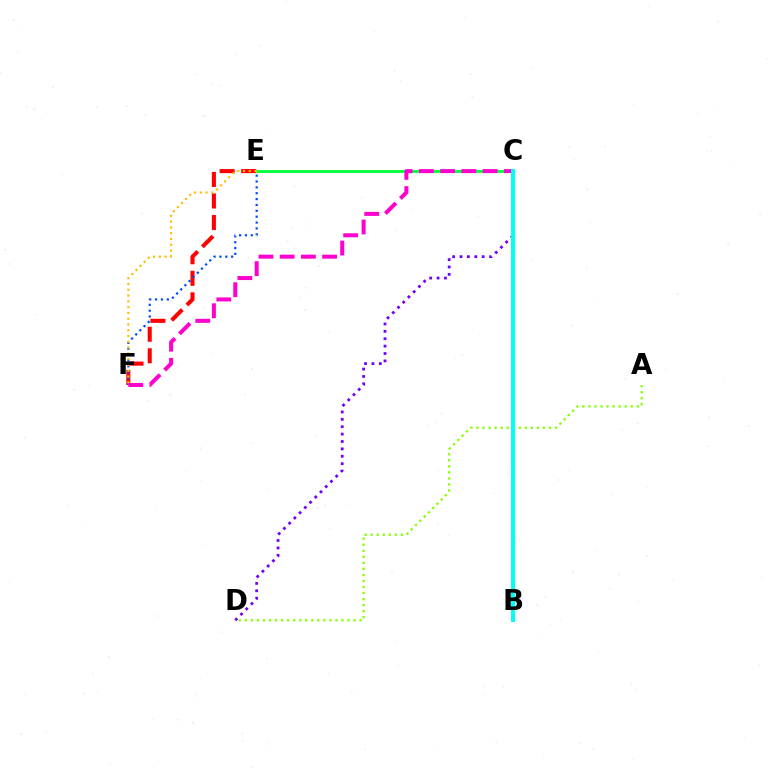{('E', 'F'): [{'color': '#ff0000', 'line_style': 'dashed', 'thickness': 2.93}, {'color': '#004bff', 'line_style': 'dotted', 'thickness': 1.59}, {'color': '#ffbd00', 'line_style': 'dotted', 'thickness': 1.57}], ('C', 'E'): [{'color': '#00ff39', 'line_style': 'solid', 'thickness': 2.02}], ('C', 'D'): [{'color': '#7200ff', 'line_style': 'dotted', 'thickness': 2.01}], ('C', 'F'): [{'color': '#ff00cf', 'line_style': 'dashed', 'thickness': 2.88}], ('A', 'D'): [{'color': '#84ff00', 'line_style': 'dotted', 'thickness': 1.64}], ('B', 'C'): [{'color': '#00fff6', 'line_style': 'solid', 'thickness': 2.85}]}